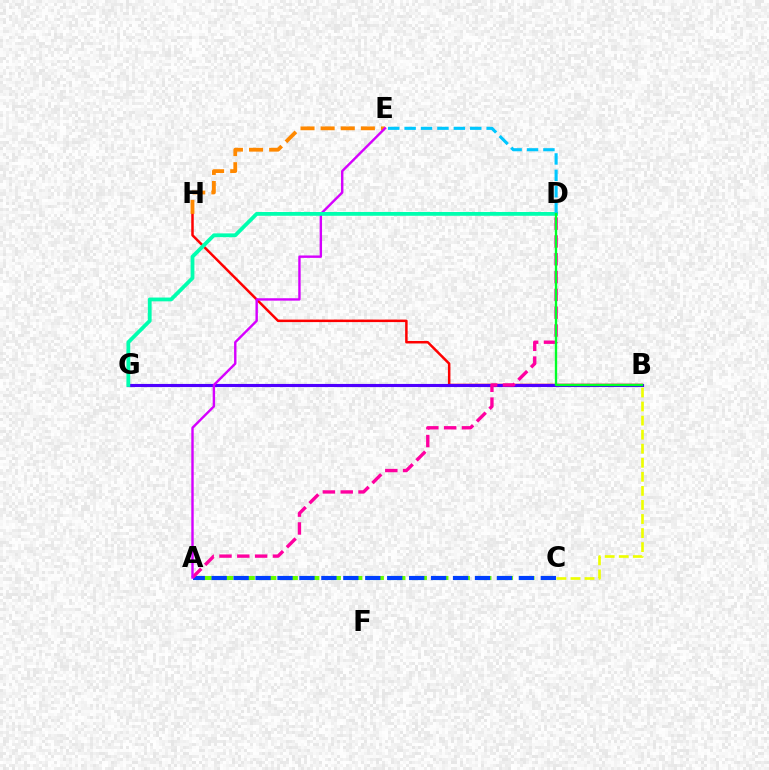{('A', 'C'): [{'color': '#66ff00', 'line_style': 'dashed', 'thickness': 2.92}, {'color': '#003fff', 'line_style': 'dashed', 'thickness': 2.98}], ('B', 'H'): [{'color': '#ff0000', 'line_style': 'solid', 'thickness': 1.8}], ('B', 'G'): [{'color': '#4f00ff', 'line_style': 'solid', 'thickness': 2.24}], ('E', 'H'): [{'color': '#ff8800', 'line_style': 'dashed', 'thickness': 2.73}], ('B', 'C'): [{'color': '#eeff00', 'line_style': 'dashed', 'thickness': 1.91}], ('A', 'D'): [{'color': '#ff00a0', 'line_style': 'dashed', 'thickness': 2.42}], ('A', 'E'): [{'color': '#d600ff', 'line_style': 'solid', 'thickness': 1.73}], ('D', 'G'): [{'color': '#00ffaf', 'line_style': 'solid', 'thickness': 2.73}], ('D', 'E'): [{'color': '#00c7ff', 'line_style': 'dashed', 'thickness': 2.23}], ('B', 'D'): [{'color': '#00ff27', 'line_style': 'solid', 'thickness': 1.68}]}